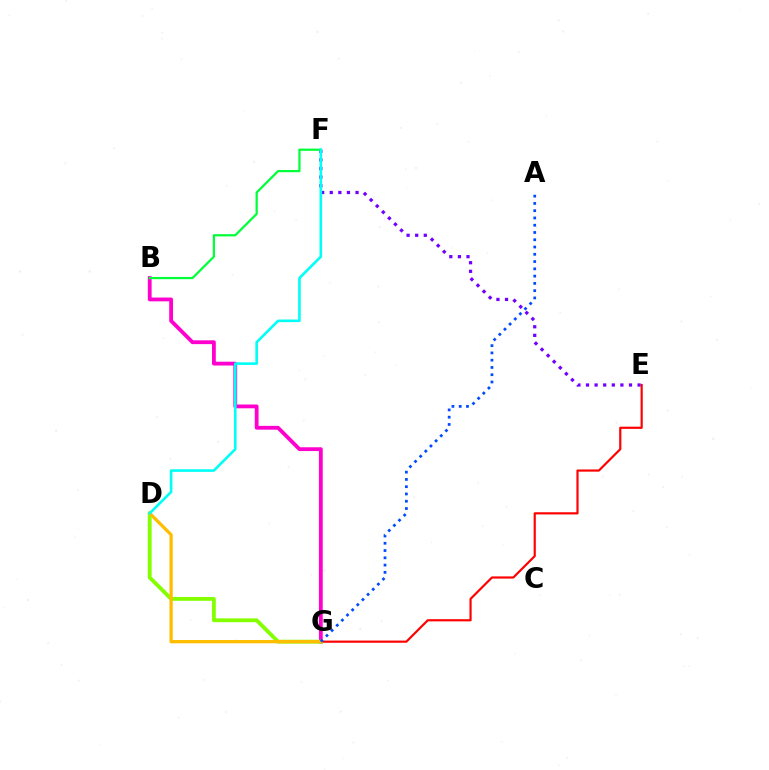{('B', 'G'): [{'color': '#ff00cf', 'line_style': 'solid', 'thickness': 2.74}], ('E', 'G'): [{'color': '#ff0000', 'line_style': 'solid', 'thickness': 1.57}], ('D', 'G'): [{'color': '#84ff00', 'line_style': 'solid', 'thickness': 2.76}, {'color': '#ffbd00', 'line_style': 'solid', 'thickness': 2.35}], ('E', 'F'): [{'color': '#7200ff', 'line_style': 'dotted', 'thickness': 2.34}], ('B', 'F'): [{'color': '#00ff39', 'line_style': 'solid', 'thickness': 1.61}], ('D', 'F'): [{'color': '#00fff6', 'line_style': 'solid', 'thickness': 1.88}], ('A', 'G'): [{'color': '#004bff', 'line_style': 'dotted', 'thickness': 1.98}]}